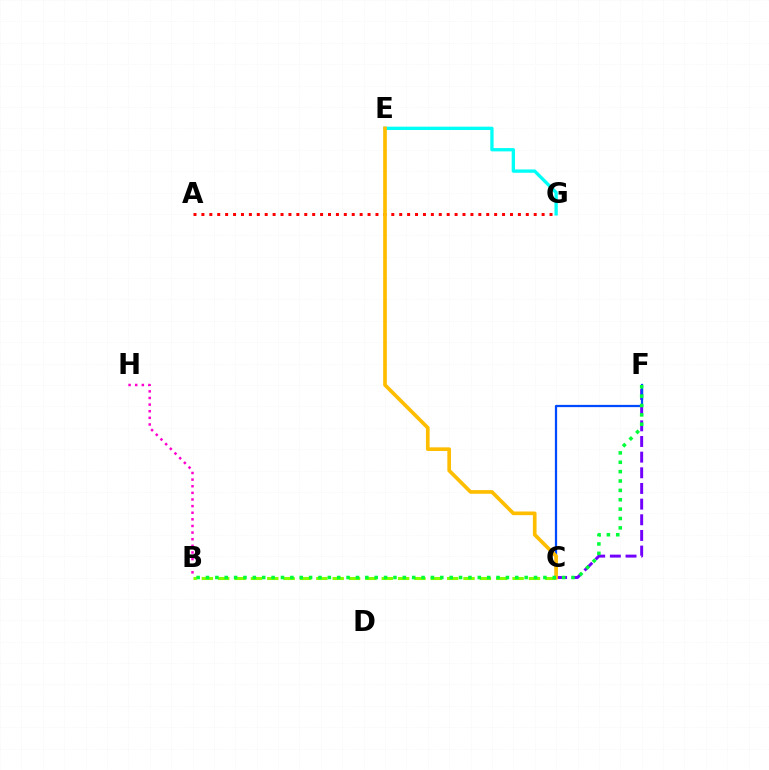{('C', 'F'): [{'color': '#7200ff', 'line_style': 'dashed', 'thickness': 2.13}, {'color': '#004bff', 'line_style': 'solid', 'thickness': 1.62}], ('E', 'G'): [{'color': '#00fff6', 'line_style': 'solid', 'thickness': 2.38}], ('A', 'G'): [{'color': '#ff0000', 'line_style': 'dotted', 'thickness': 2.15}], ('B', 'C'): [{'color': '#84ff00', 'line_style': 'dashed', 'thickness': 2.22}], ('C', 'E'): [{'color': '#ffbd00', 'line_style': 'solid', 'thickness': 2.64}], ('B', 'H'): [{'color': '#ff00cf', 'line_style': 'dotted', 'thickness': 1.8}], ('B', 'F'): [{'color': '#00ff39', 'line_style': 'dotted', 'thickness': 2.55}]}